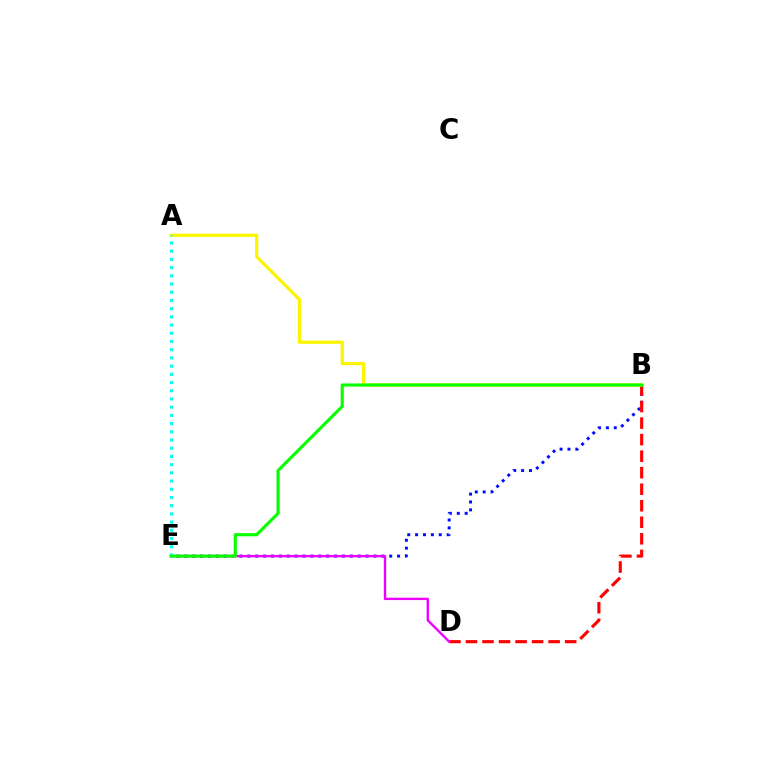{('B', 'E'): [{'color': '#0010ff', 'line_style': 'dotted', 'thickness': 2.14}, {'color': '#08ff00', 'line_style': 'solid', 'thickness': 2.25}], ('B', 'D'): [{'color': '#ff0000', 'line_style': 'dashed', 'thickness': 2.25}], ('A', 'B'): [{'color': '#fcf500', 'line_style': 'solid', 'thickness': 2.32}], ('D', 'E'): [{'color': '#ee00ff', 'line_style': 'solid', 'thickness': 1.71}], ('A', 'E'): [{'color': '#00fff6', 'line_style': 'dotted', 'thickness': 2.23}]}